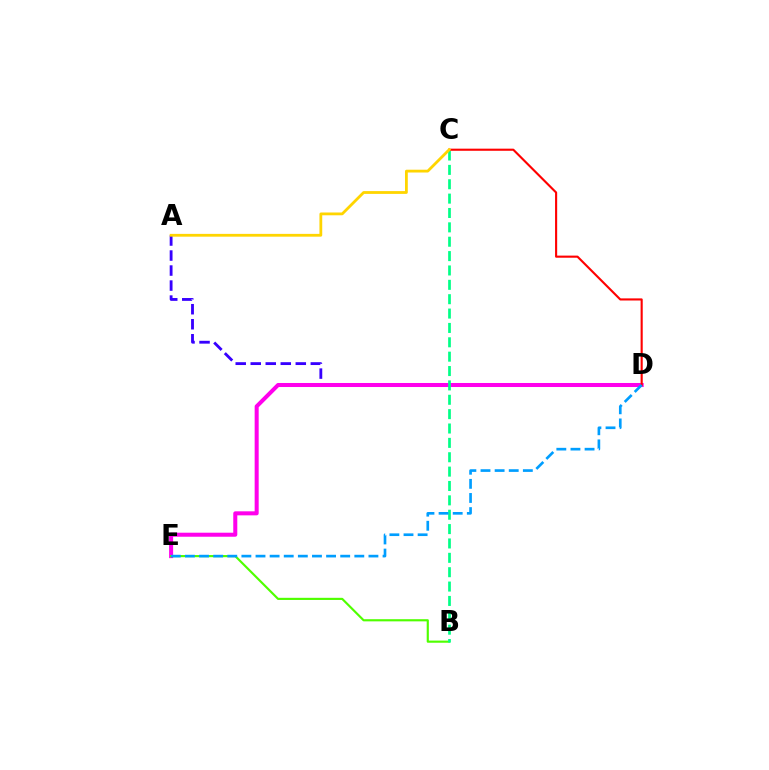{('A', 'D'): [{'color': '#3700ff', 'line_style': 'dashed', 'thickness': 2.04}], ('D', 'E'): [{'color': '#ff00ed', 'line_style': 'solid', 'thickness': 2.9}, {'color': '#009eff', 'line_style': 'dashed', 'thickness': 1.92}], ('B', 'E'): [{'color': '#4fff00', 'line_style': 'solid', 'thickness': 1.55}], ('B', 'C'): [{'color': '#00ff86', 'line_style': 'dashed', 'thickness': 1.95}], ('C', 'D'): [{'color': '#ff0000', 'line_style': 'solid', 'thickness': 1.53}], ('A', 'C'): [{'color': '#ffd500', 'line_style': 'solid', 'thickness': 2.01}]}